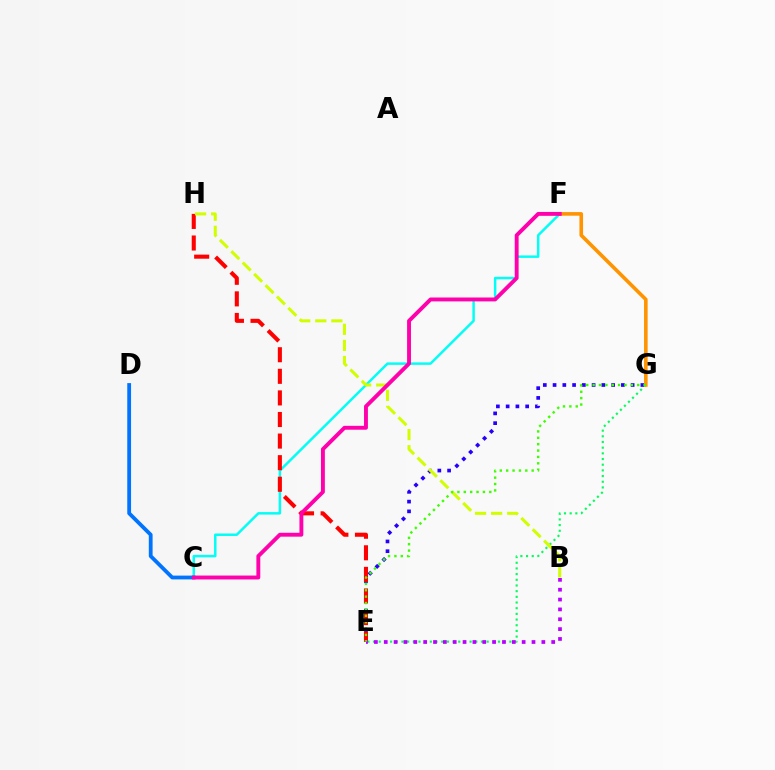{('C', 'F'): [{'color': '#00fff6', 'line_style': 'solid', 'thickness': 1.78}, {'color': '#ff00ac', 'line_style': 'solid', 'thickness': 2.8}], ('C', 'D'): [{'color': '#0074ff', 'line_style': 'solid', 'thickness': 2.74}], ('E', 'G'): [{'color': '#00ff5c', 'line_style': 'dotted', 'thickness': 1.54}, {'color': '#2500ff', 'line_style': 'dotted', 'thickness': 2.65}, {'color': '#3dff00', 'line_style': 'dotted', 'thickness': 1.73}], ('E', 'H'): [{'color': '#ff0000', 'line_style': 'dashed', 'thickness': 2.93}], ('F', 'G'): [{'color': '#ff9400', 'line_style': 'solid', 'thickness': 2.59}], ('B', 'H'): [{'color': '#d1ff00', 'line_style': 'dashed', 'thickness': 2.18}], ('B', 'E'): [{'color': '#b900ff', 'line_style': 'dotted', 'thickness': 2.68}]}